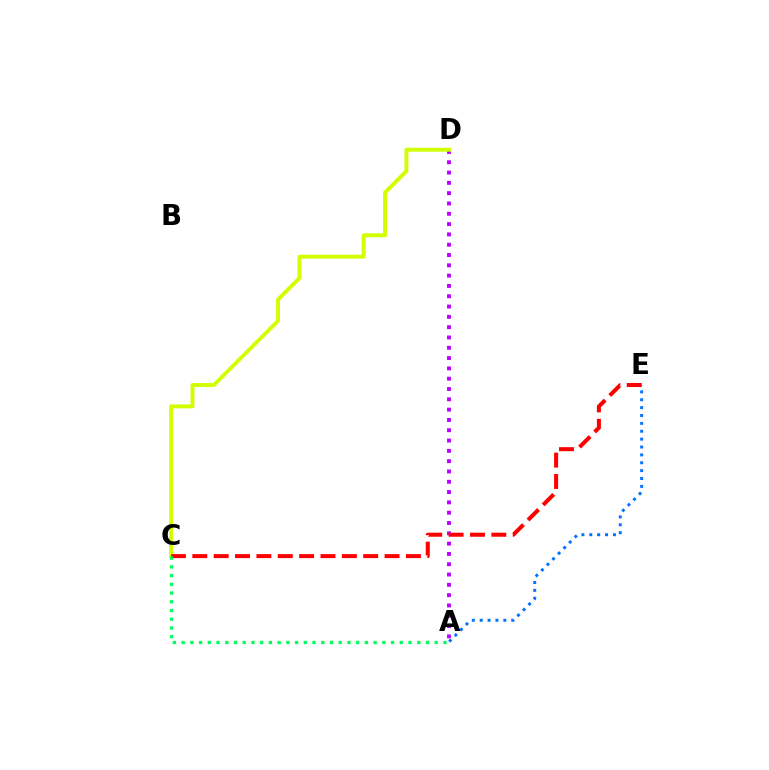{('A', 'D'): [{'color': '#b900ff', 'line_style': 'dotted', 'thickness': 2.8}], ('C', 'D'): [{'color': '#d1ff00', 'line_style': 'solid', 'thickness': 2.82}], ('A', 'E'): [{'color': '#0074ff', 'line_style': 'dotted', 'thickness': 2.14}], ('C', 'E'): [{'color': '#ff0000', 'line_style': 'dashed', 'thickness': 2.9}], ('A', 'C'): [{'color': '#00ff5c', 'line_style': 'dotted', 'thickness': 2.37}]}